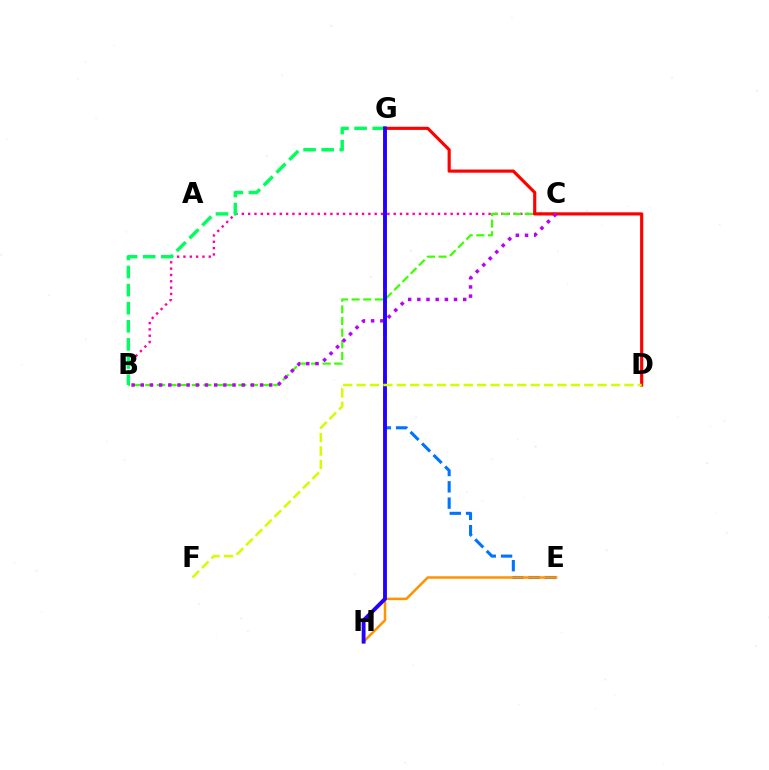{('B', 'C'): [{'color': '#ff00ac', 'line_style': 'dotted', 'thickness': 1.72}, {'color': '#3dff00', 'line_style': 'dashed', 'thickness': 1.58}, {'color': '#b900ff', 'line_style': 'dotted', 'thickness': 2.49}], ('E', 'G'): [{'color': '#0074ff', 'line_style': 'dashed', 'thickness': 2.22}], ('B', 'G'): [{'color': '#00ff5c', 'line_style': 'dashed', 'thickness': 2.46}], ('E', 'H'): [{'color': '#ff9400', 'line_style': 'solid', 'thickness': 1.82}], ('G', 'H'): [{'color': '#00fff6', 'line_style': 'dashed', 'thickness': 1.71}, {'color': '#2500ff', 'line_style': 'solid', 'thickness': 2.77}], ('D', 'G'): [{'color': '#ff0000', 'line_style': 'solid', 'thickness': 2.26}], ('D', 'F'): [{'color': '#d1ff00', 'line_style': 'dashed', 'thickness': 1.82}]}